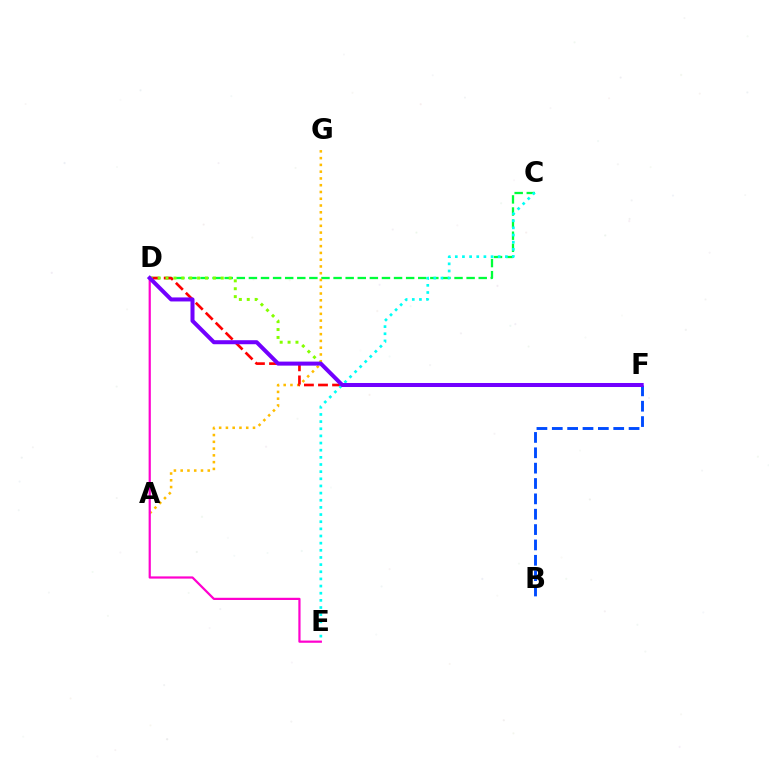{('B', 'F'): [{'color': '#004bff', 'line_style': 'dashed', 'thickness': 2.09}], ('C', 'D'): [{'color': '#00ff39', 'line_style': 'dashed', 'thickness': 1.64}], ('A', 'G'): [{'color': '#ffbd00', 'line_style': 'dotted', 'thickness': 1.84}], ('D', 'F'): [{'color': '#ff0000', 'line_style': 'dashed', 'thickness': 1.91}, {'color': '#84ff00', 'line_style': 'dotted', 'thickness': 2.15}, {'color': '#7200ff', 'line_style': 'solid', 'thickness': 2.89}], ('C', 'E'): [{'color': '#00fff6', 'line_style': 'dotted', 'thickness': 1.94}], ('D', 'E'): [{'color': '#ff00cf', 'line_style': 'solid', 'thickness': 1.59}]}